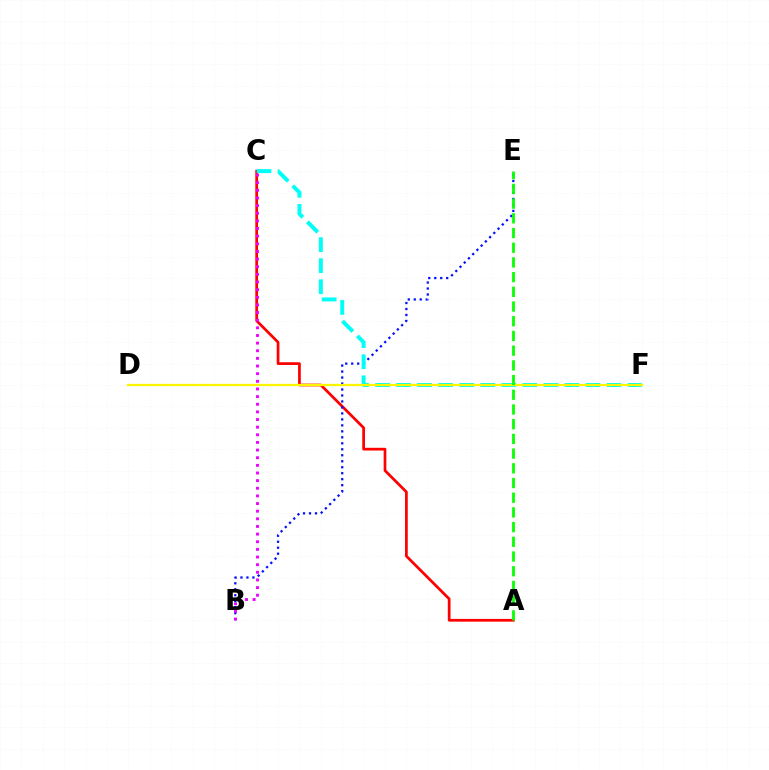{('A', 'C'): [{'color': '#ff0000', 'line_style': 'solid', 'thickness': 1.97}], ('B', 'E'): [{'color': '#0010ff', 'line_style': 'dotted', 'thickness': 1.62}], ('B', 'C'): [{'color': '#ee00ff', 'line_style': 'dotted', 'thickness': 2.08}], ('C', 'F'): [{'color': '#00fff6', 'line_style': 'dashed', 'thickness': 2.86}], ('D', 'F'): [{'color': '#fcf500', 'line_style': 'solid', 'thickness': 1.61}], ('A', 'E'): [{'color': '#08ff00', 'line_style': 'dashed', 'thickness': 2.0}]}